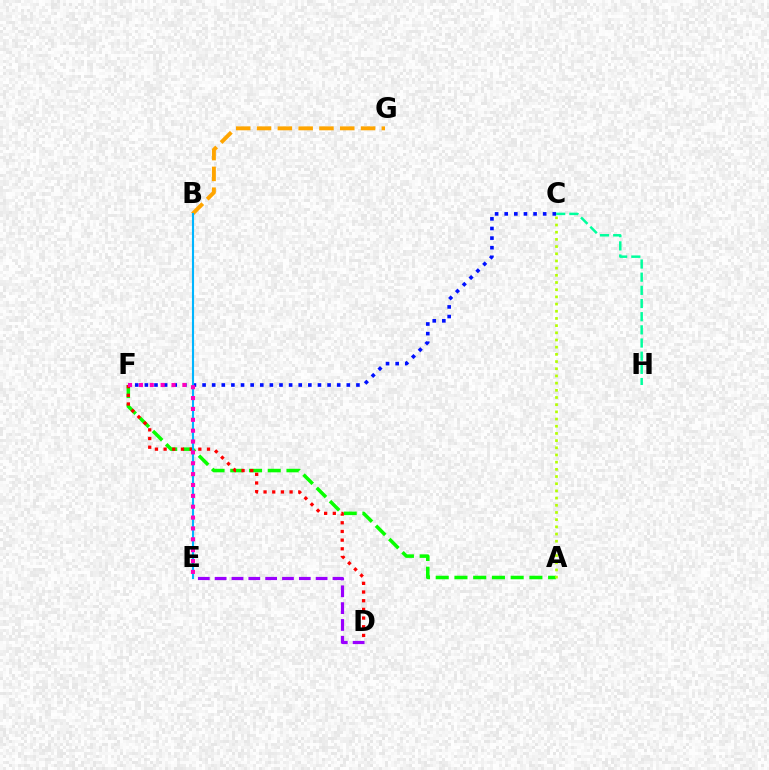{('A', 'F'): [{'color': '#08ff00', 'line_style': 'dashed', 'thickness': 2.54}], ('C', 'F'): [{'color': '#0010ff', 'line_style': 'dotted', 'thickness': 2.61}], ('D', 'E'): [{'color': '#9b00ff', 'line_style': 'dashed', 'thickness': 2.29}], ('B', 'G'): [{'color': '#ffa500', 'line_style': 'dashed', 'thickness': 2.83}], ('D', 'F'): [{'color': '#ff0000', 'line_style': 'dotted', 'thickness': 2.36}], ('B', 'E'): [{'color': '#00b5ff', 'line_style': 'solid', 'thickness': 1.52}], ('E', 'F'): [{'color': '#ff00bd', 'line_style': 'dotted', 'thickness': 2.95}], ('A', 'C'): [{'color': '#b3ff00', 'line_style': 'dotted', 'thickness': 1.95}], ('C', 'H'): [{'color': '#00ff9d', 'line_style': 'dashed', 'thickness': 1.79}]}